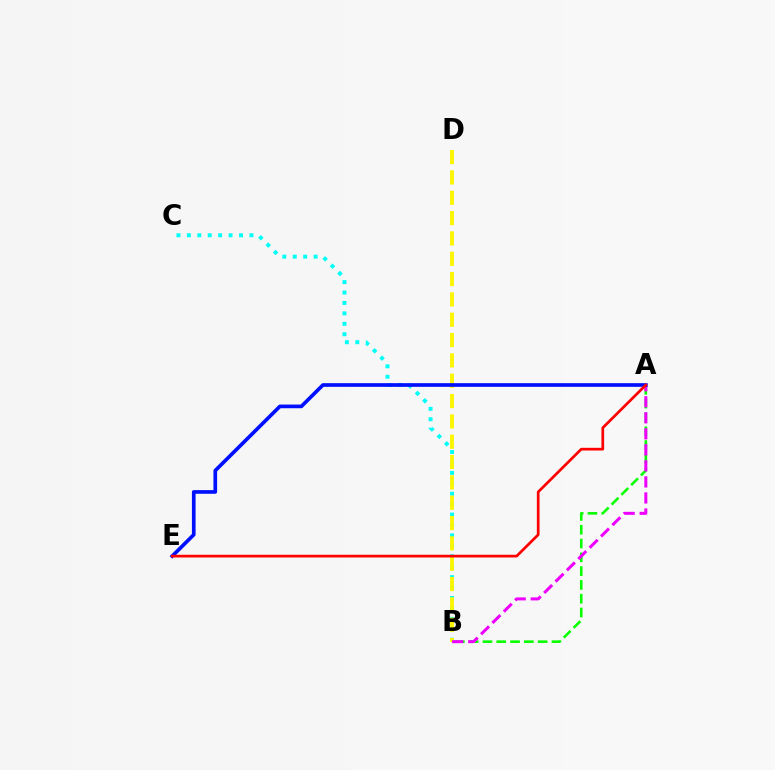{('B', 'C'): [{'color': '#00fff6', 'line_style': 'dotted', 'thickness': 2.83}], ('A', 'B'): [{'color': '#08ff00', 'line_style': 'dashed', 'thickness': 1.87}, {'color': '#ee00ff', 'line_style': 'dashed', 'thickness': 2.18}], ('B', 'D'): [{'color': '#fcf500', 'line_style': 'dashed', 'thickness': 2.76}], ('A', 'E'): [{'color': '#0010ff', 'line_style': 'solid', 'thickness': 2.65}, {'color': '#ff0000', 'line_style': 'solid', 'thickness': 1.95}]}